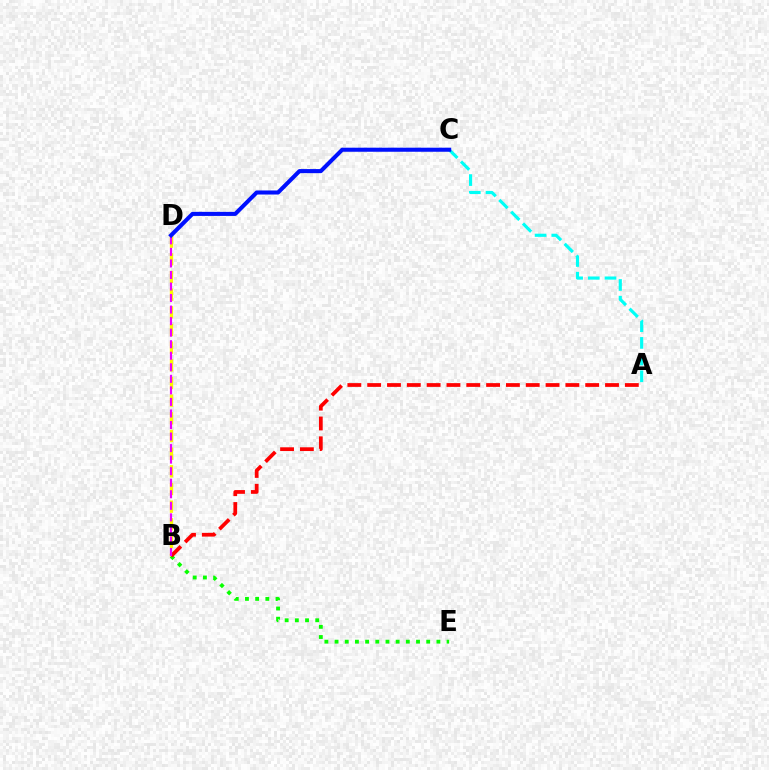{('B', 'D'): [{'color': '#fcf500', 'line_style': 'dashed', 'thickness': 2.4}, {'color': '#ee00ff', 'line_style': 'dashed', 'thickness': 1.57}], ('B', 'E'): [{'color': '#08ff00', 'line_style': 'dotted', 'thickness': 2.77}], ('A', 'C'): [{'color': '#00fff6', 'line_style': 'dashed', 'thickness': 2.27}], ('A', 'B'): [{'color': '#ff0000', 'line_style': 'dashed', 'thickness': 2.69}], ('C', 'D'): [{'color': '#0010ff', 'line_style': 'solid', 'thickness': 2.93}]}